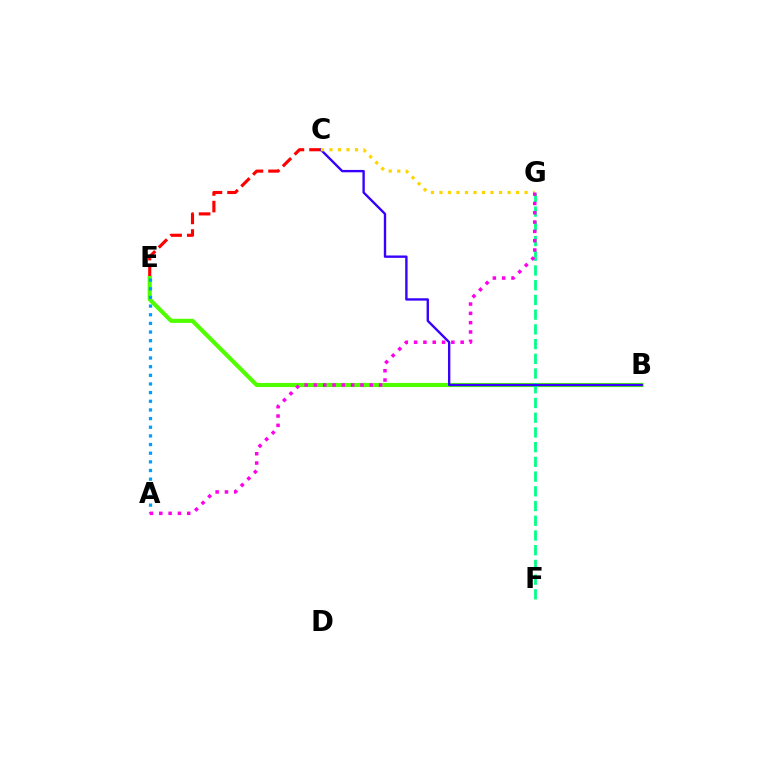{('C', 'E'): [{'color': '#ff0000', 'line_style': 'dashed', 'thickness': 2.26}], ('B', 'E'): [{'color': '#4fff00', 'line_style': 'solid', 'thickness': 2.96}], ('F', 'G'): [{'color': '#00ff86', 'line_style': 'dashed', 'thickness': 2.0}], ('B', 'C'): [{'color': '#3700ff', 'line_style': 'solid', 'thickness': 1.71}], ('C', 'G'): [{'color': '#ffd500', 'line_style': 'dotted', 'thickness': 2.31}], ('A', 'E'): [{'color': '#009eff', 'line_style': 'dotted', 'thickness': 2.35}], ('A', 'G'): [{'color': '#ff00ed', 'line_style': 'dotted', 'thickness': 2.53}]}